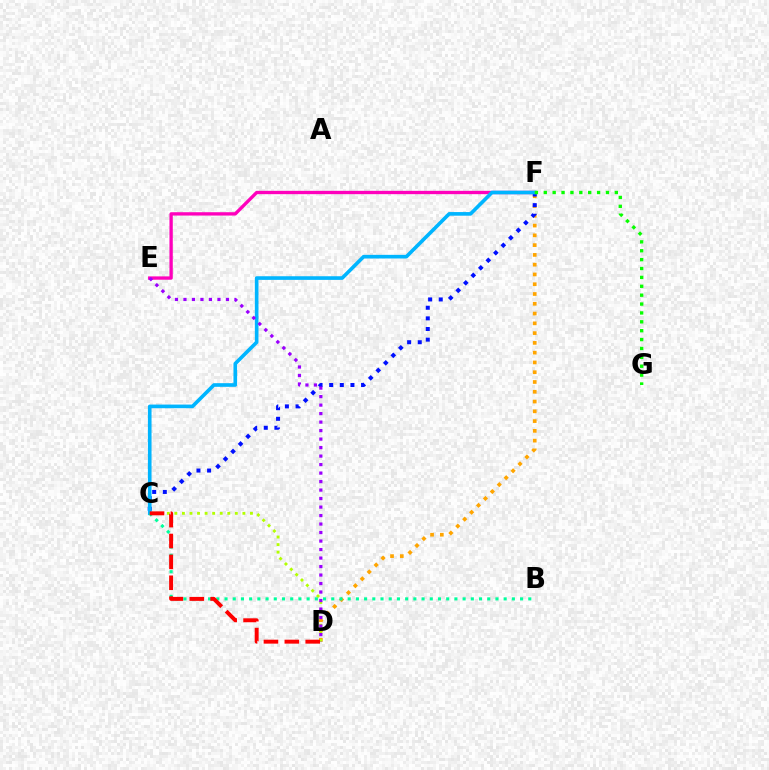{('D', 'F'): [{'color': '#ffa500', 'line_style': 'dotted', 'thickness': 2.66}], ('E', 'F'): [{'color': '#ff00bd', 'line_style': 'solid', 'thickness': 2.4}], ('C', 'F'): [{'color': '#0010ff', 'line_style': 'dotted', 'thickness': 2.89}, {'color': '#00b5ff', 'line_style': 'solid', 'thickness': 2.62}], ('C', 'D'): [{'color': '#b3ff00', 'line_style': 'dotted', 'thickness': 2.05}, {'color': '#ff0000', 'line_style': 'dashed', 'thickness': 2.84}], ('B', 'C'): [{'color': '#00ff9d', 'line_style': 'dotted', 'thickness': 2.23}], ('D', 'E'): [{'color': '#9b00ff', 'line_style': 'dotted', 'thickness': 2.31}], ('F', 'G'): [{'color': '#08ff00', 'line_style': 'dotted', 'thickness': 2.41}]}